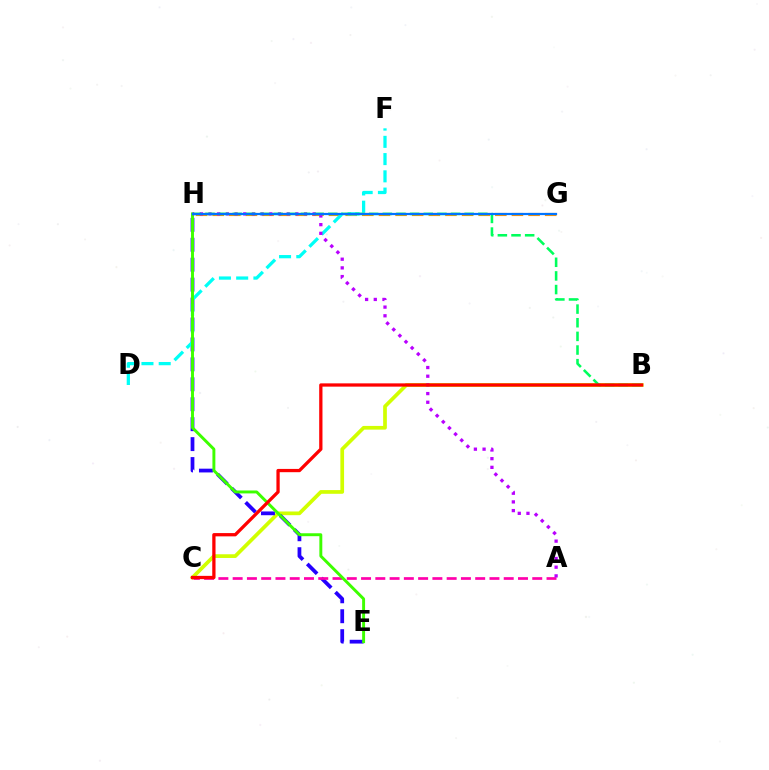{('G', 'H'): [{'color': '#ff9400', 'line_style': 'dashed', 'thickness': 2.26}, {'color': '#0074ff', 'line_style': 'solid', 'thickness': 1.6}], ('B', 'C'): [{'color': '#d1ff00', 'line_style': 'solid', 'thickness': 2.67}, {'color': '#ff0000', 'line_style': 'solid', 'thickness': 2.36}], ('E', 'H'): [{'color': '#2500ff', 'line_style': 'dashed', 'thickness': 2.71}, {'color': '#3dff00', 'line_style': 'solid', 'thickness': 2.11}], ('A', 'C'): [{'color': '#ff00ac', 'line_style': 'dashed', 'thickness': 1.94}], ('D', 'F'): [{'color': '#00fff6', 'line_style': 'dashed', 'thickness': 2.34}], ('A', 'H'): [{'color': '#b900ff', 'line_style': 'dotted', 'thickness': 2.36}], ('B', 'H'): [{'color': '#00ff5c', 'line_style': 'dashed', 'thickness': 1.85}]}